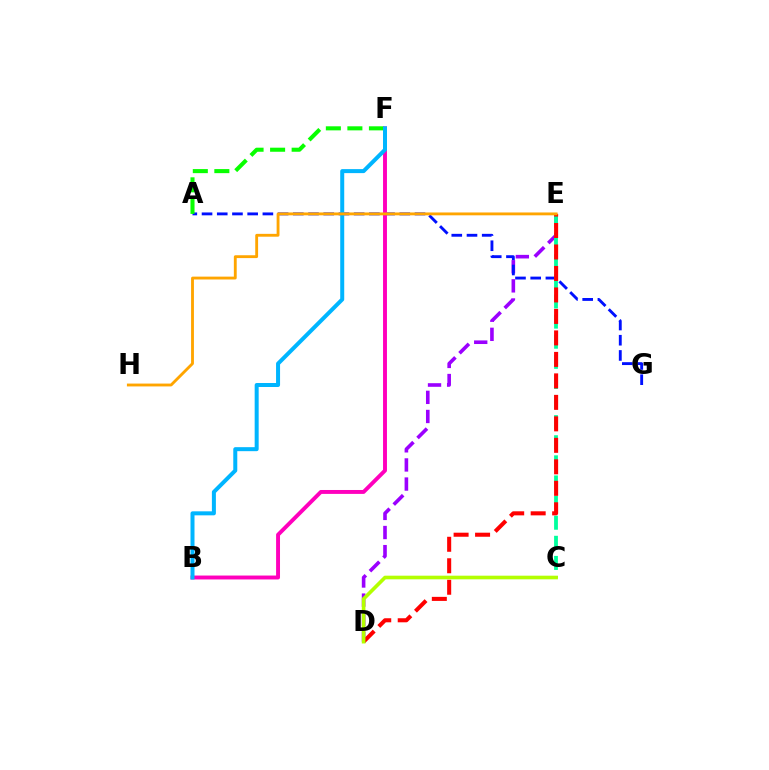{('D', 'E'): [{'color': '#9b00ff', 'line_style': 'dashed', 'thickness': 2.6}, {'color': '#ff0000', 'line_style': 'dashed', 'thickness': 2.92}], ('A', 'G'): [{'color': '#0010ff', 'line_style': 'dashed', 'thickness': 2.07}], ('A', 'F'): [{'color': '#08ff00', 'line_style': 'dashed', 'thickness': 2.93}], ('C', 'E'): [{'color': '#00ff9d', 'line_style': 'dashed', 'thickness': 2.73}], ('B', 'F'): [{'color': '#ff00bd', 'line_style': 'solid', 'thickness': 2.82}, {'color': '#00b5ff', 'line_style': 'solid', 'thickness': 2.88}], ('C', 'D'): [{'color': '#b3ff00', 'line_style': 'solid', 'thickness': 2.61}], ('E', 'H'): [{'color': '#ffa500', 'line_style': 'solid', 'thickness': 2.05}]}